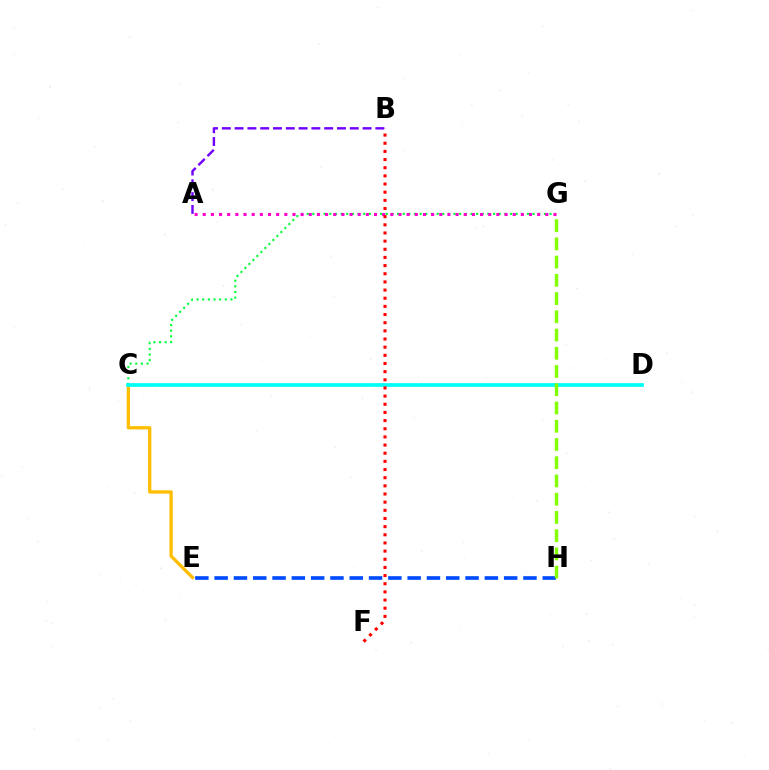{('C', 'E'): [{'color': '#ffbd00', 'line_style': 'solid', 'thickness': 2.36}], ('C', 'G'): [{'color': '#00ff39', 'line_style': 'dotted', 'thickness': 1.53}], ('C', 'D'): [{'color': '#00fff6', 'line_style': 'solid', 'thickness': 2.68}], ('E', 'H'): [{'color': '#004bff', 'line_style': 'dashed', 'thickness': 2.62}], ('A', 'G'): [{'color': '#ff00cf', 'line_style': 'dotted', 'thickness': 2.22}], ('B', 'F'): [{'color': '#ff0000', 'line_style': 'dotted', 'thickness': 2.22}], ('G', 'H'): [{'color': '#84ff00', 'line_style': 'dashed', 'thickness': 2.48}], ('A', 'B'): [{'color': '#7200ff', 'line_style': 'dashed', 'thickness': 1.74}]}